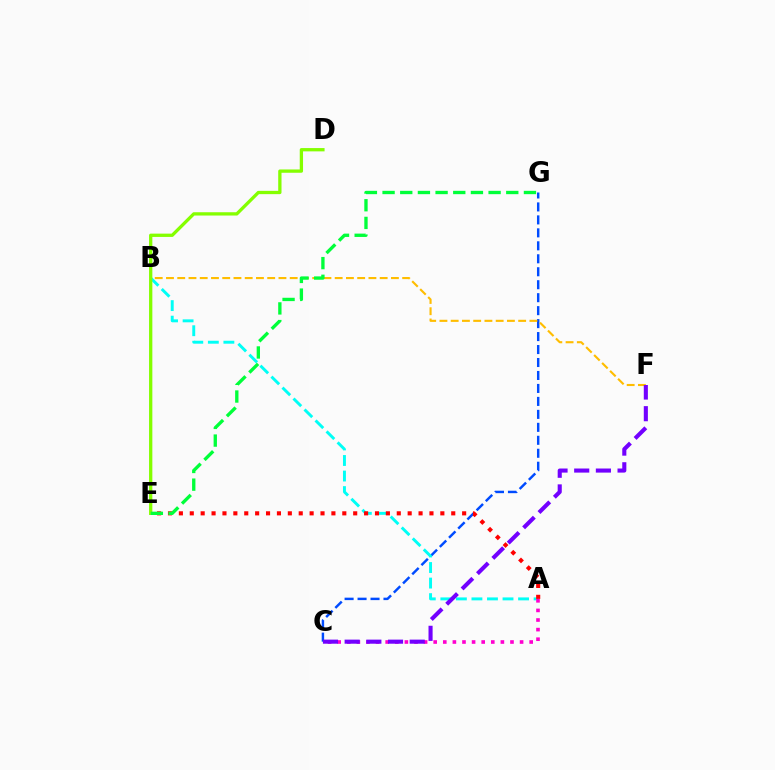{('C', 'G'): [{'color': '#004bff', 'line_style': 'dashed', 'thickness': 1.76}], ('A', 'B'): [{'color': '#00fff6', 'line_style': 'dashed', 'thickness': 2.11}], ('A', 'C'): [{'color': '#ff00cf', 'line_style': 'dotted', 'thickness': 2.61}], ('A', 'E'): [{'color': '#ff0000', 'line_style': 'dotted', 'thickness': 2.96}], ('B', 'F'): [{'color': '#ffbd00', 'line_style': 'dashed', 'thickness': 1.53}], ('C', 'F'): [{'color': '#7200ff', 'line_style': 'dashed', 'thickness': 2.95}], ('D', 'E'): [{'color': '#84ff00', 'line_style': 'solid', 'thickness': 2.37}], ('E', 'G'): [{'color': '#00ff39', 'line_style': 'dashed', 'thickness': 2.4}]}